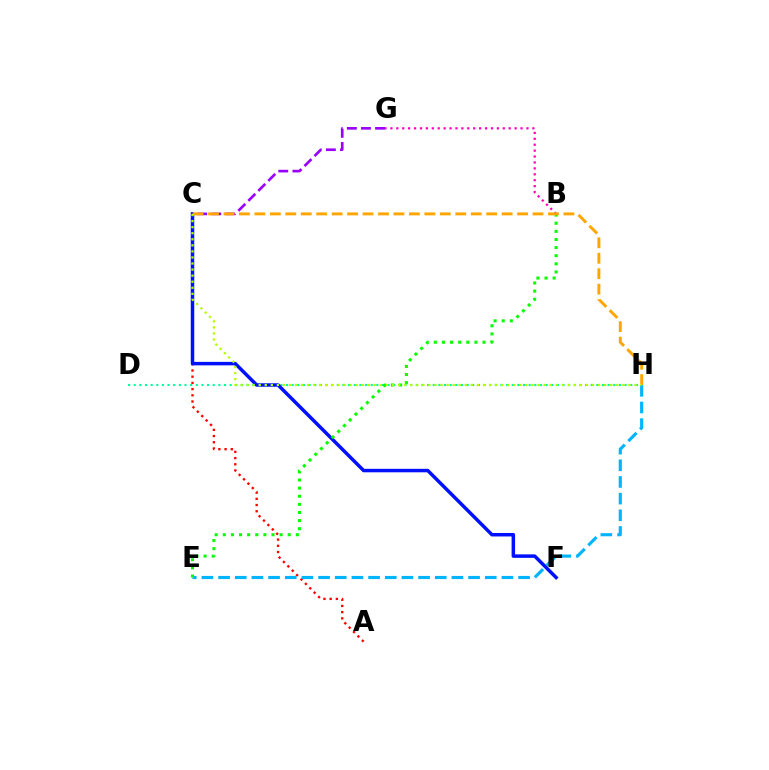{('A', 'C'): [{'color': '#ff0000', 'line_style': 'dotted', 'thickness': 1.69}], ('C', 'G'): [{'color': '#9b00ff', 'line_style': 'dashed', 'thickness': 1.92}], ('D', 'H'): [{'color': '#00ff9d', 'line_style': 'dotted', 'thickness': 1.53}], ('C', 'F'): [{'color': '#0010ff', 'line_style': 'solid', 'thickness': 2.51}], ('E', 'H'): [{'color': '#00b5ff', 'line_style': 'dashed', 'thickness': 2.26}], ('B', 'G'): [{'color': '#ff00bd', 'line_style': 'dotted', 'thickness': 1.61}], ('B', 'E'): [{'color': '#08ff00', 'line_style': 'dotted', 'thickness': 2.21}], ('C', 'H'): [{'color': '#ffa500', 'line_style': 'dashed', 'thickness': 2.1}, {'color': '#b3ff00', 'line_style': 'dotted', 'thickness': 1.65}]}